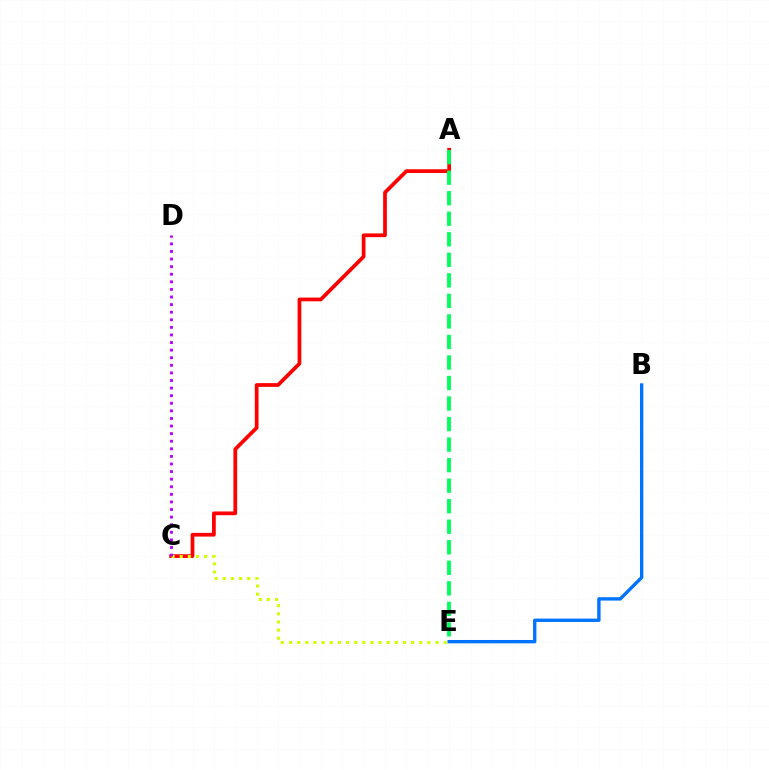{('A', 'C'): [{'color': '#ff0000', 'line_style': 'solid', 'thickness': 2.69}], ('C', 'E'): [{'color': '#d1ff00', 'line_style': 'dotted', 'thickness': 2.21}], ('C', 'D'): [{'color': '#b900ff', 'line_style': 'dotted', 'thickness': 2.06}], ('A', 'E'): [{'color': '#00ff5c', 'line_style': 'dashed', 'thickness': 2.79}], ('B', 'E'): [{'color': '#0074ff', 'line_style': 'solid', 'thickness': 2.43}]}